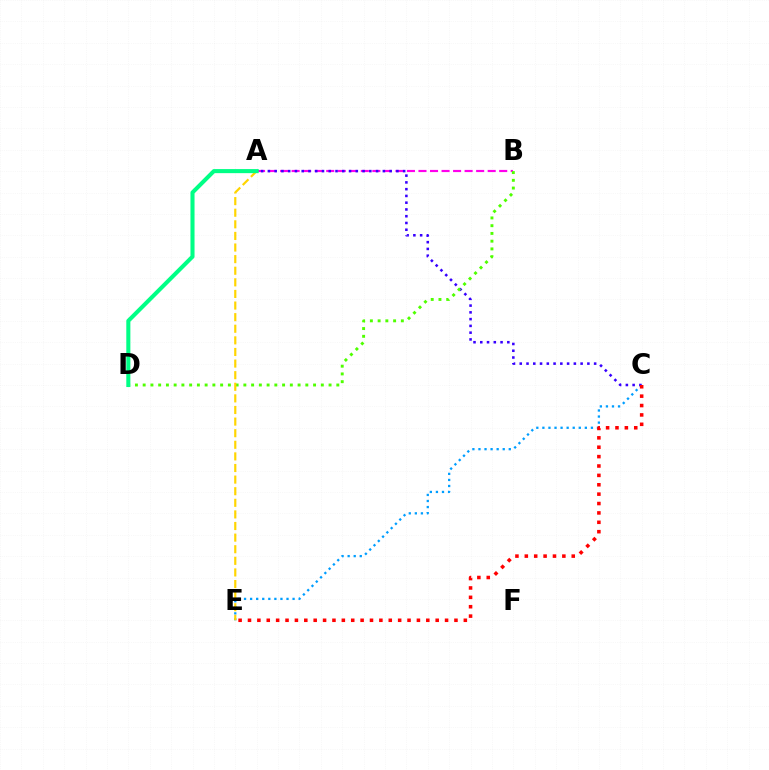{('A', 'B'): [{'color': '#ff00ed', 'line_style': 'dashed', 'thickness': 1.57}], ('C', 'E'): [{'color': '#009eff', 'line_style': 'dotted', 'thickness': 1.65}, {'color': '#ff0000', 'line_style': 'dotted', 'thickness': 2.55}], ('A', 'C'): [{'color': '#3700ff', 'line_style': 'dotted', 'thickness': 1.84}], ('B', 'D'): [{'color': '#4fff00', 'line_style': 'dotted', 'thickness': 2.1}], ('A', 'E'): [{'color': '#ffd500', 'line_style': 'dashed', 'thickness': 1.58}], ('A', 'D'): [{'color': '#00ff86', 'line_style': 'solid', 'thickness': 2.93}]}